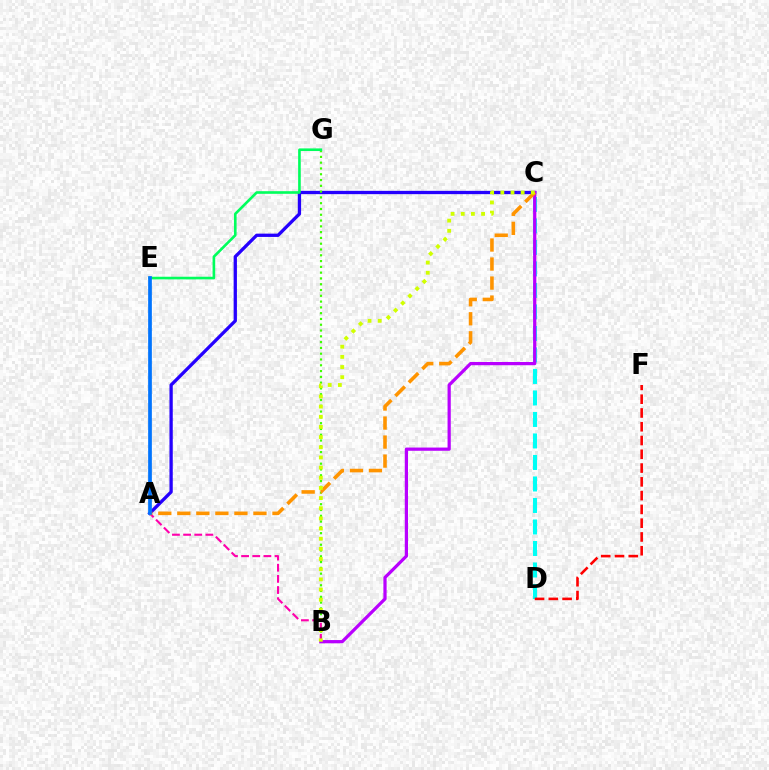{('A', 'C'): [{'color': '#2500ff', 'line_style': 'solid', 'thickness': 2.37}, {'color': '#ff9400', 'line_style': 'dashed', 'thickness': 2.59}], ('B', 'G'): [{'color': '#3dff00', 'line_style': 'dotted', 'thickness': 1.57}], ('C', 'D'): [{'color': '#00fff6', 'line_style': 'dashed', 'thickness': 2.92}], ('D', 'F'): [{'color': '#ff0000', 'line_style': 'dashed', 'thickness': 1.87}], ('A', 'B'): [{'color': '#ff00ac', 'line_style': 'dashed', 'thickness': 1.51}], ('E', 'G'): [{'color': '#00ff5c', 'line_style': 'solid', 'thickness': 1.89}], ('B', 'C'): [{'color': '#b900ff', 'line_style': 'solid', 'thickness': 2.32}, {'color': '#d1ff00', 'line_style': 'dotted', 'thickness': 2.76}], ('A', 'E'): [{'color': '#0074ff', 'line_style': 'solid', 'thickness': 2.67}]}